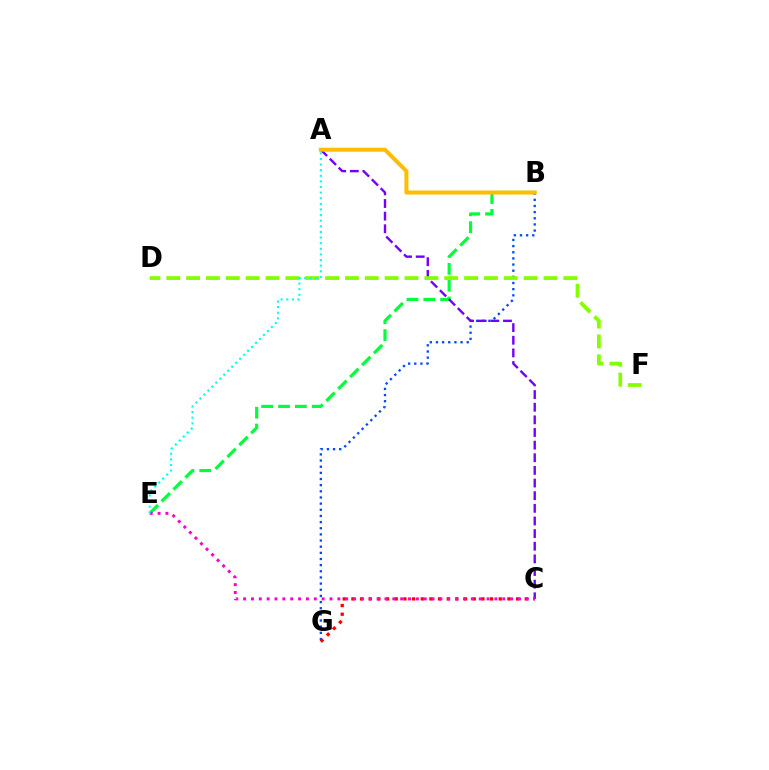{('B', 'E'): [{'color': '#00ff39', 'line_style': 'dashed', 'thickness': 2.29}], ('B', 'G'): [{'color': '#004bff', 'line_style': 'dotted', 'thickness': 1.67}], ('C', 'G'): [{'color': '#ff0000', 'line_style': 'dotted', 'thickness': 2.36}], ('A', 'C'): [{'color': '#7200ff', 'line_style': 'dashed', 'thickness': 1.72}], ('D', 'F'): [{'color': '#84ff00', 'line_style': 'dashed', 'thickness': 2.7}], ('C', 'E'): [{'color': '#ff00cf', 'line_style': 'dotted', 'thickness': 2.13}], ('A', 'E'): [{'color': '#00fff6', 'line_style': 'dotted', 'thickness': 1.53}], ('A', 'B'): [{'color': '#ffbd00', 'line_style': 'solid', 'thickness': 2.88}]}